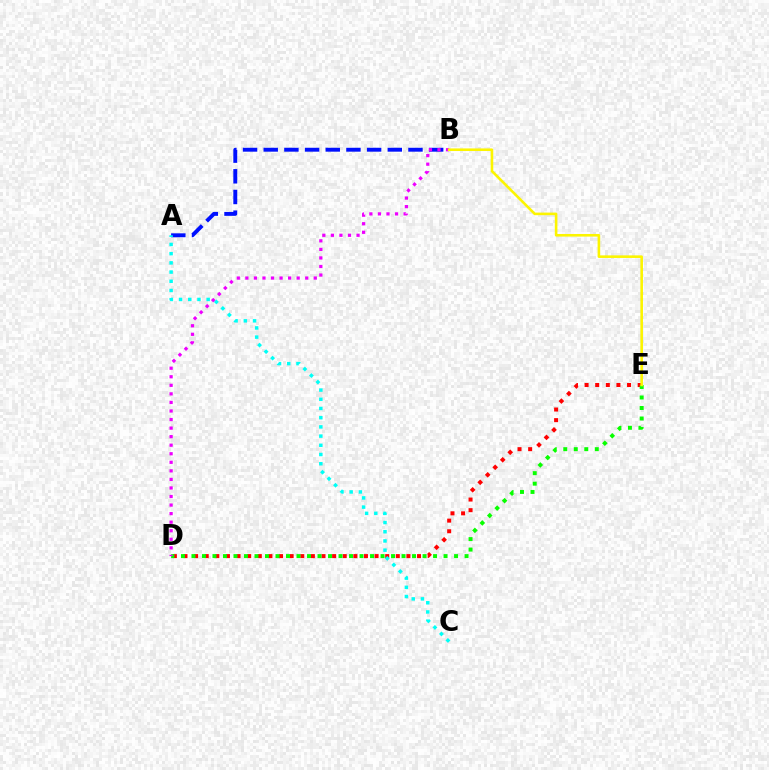{('D', 'E'): [{'color': '#ff0000', 'line_style': 'dotted', 'thickness': 2.88}, {'color': '#08ff00', 'line_style': 'dotted', 'thickness': 2.85}], ('A', 'B'): [{'color': '#0010ff', 'line_style': 'dashed', 'thickness': 2.81}], ('A', 'C'): [{'color': '#00fff6', 'line_style': 'dotted', 'thickness': 2.5}], ('B', 'D'): [{'color': '#ee00ff', 'line_style': 'dotted', 'thickness': 2.32}], ('B', 'E'): [{'color': '#fcf500', 'line_style': 'solid', 'thickness': 1.87}]}